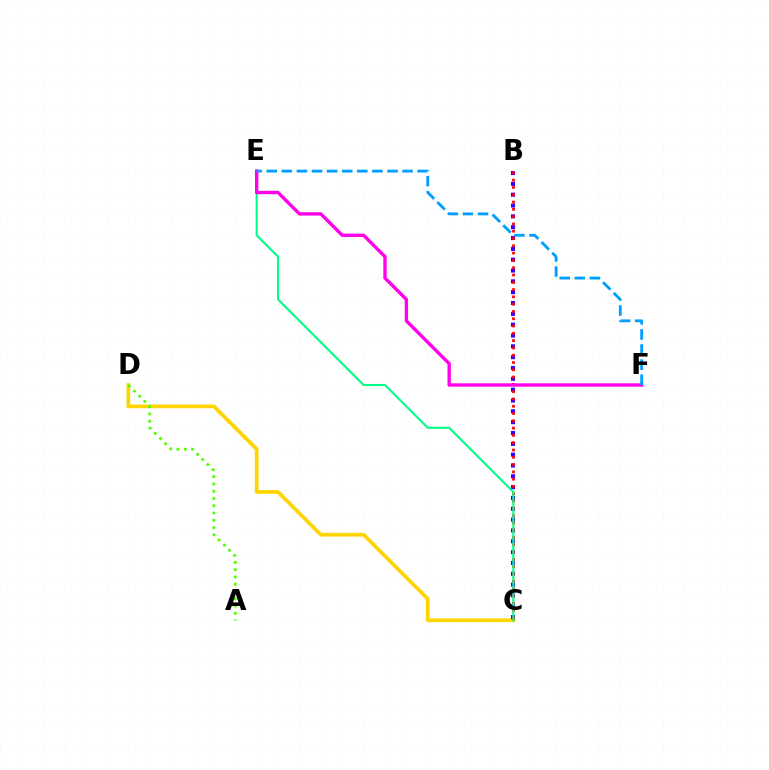{('C', 'D'): [{'color': '#ffd500', 'line_style': 'solid', 'thickness': 2.68}], ('B', 'C'): [{'color': '#3700ff', 'line_style': 'dotted', 'thickness': 2.94}, {'color': '#ff0000', 'line_style': 'dotted', 'thickness': 1.98}], ('A', 'D'): [{'color': '#4fff00', 'line_style': 'dotted', 'thickness': 1.98}], ('C', 'E'): [{'color': '#00ff86', 'line_style': 'solid', 'thickness': 1.51}], ('E', 'F'): [{'color': '#ff00ed', 'line_style': 'solid', 'thickness': 2.43}, {'color': '#009eff', 'line_style': 'dashed', 'thickness': 2.05}]}